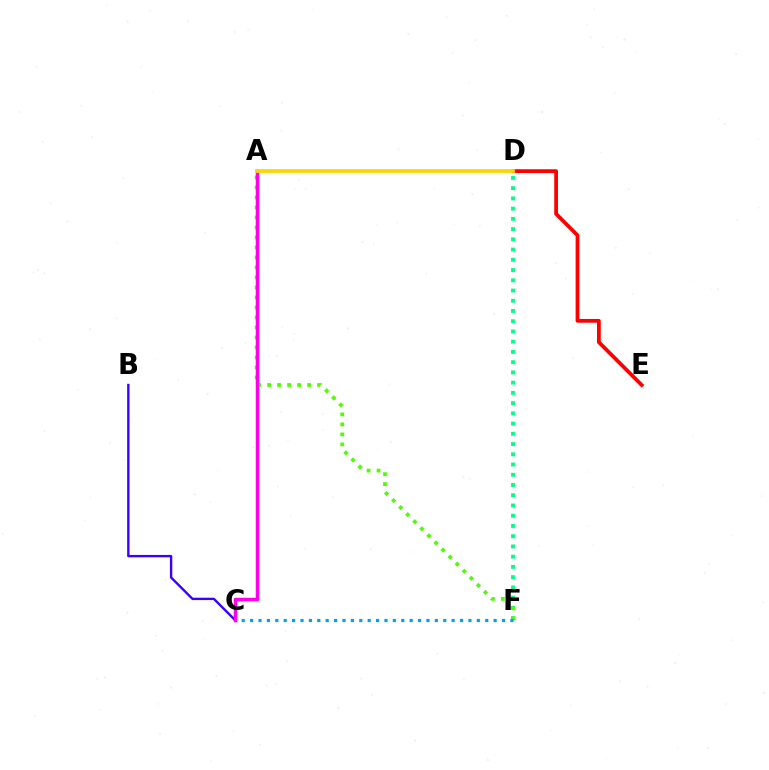{('D', 'F'): [{'color': '#00ff86', 'line_style': 'dotted', 'thickness': 2.78}], ('D', 'E'): [{'color': '#ff0000', 'line_style': 'solid', 'thickness': 2.71}], ('A', 'F'): [{'color': '#4fff00', 'line_style': 'dotted', 'thickness': 2.72}], ('B', 'C'): [{'color': '#3700ff', 'line_style': 'solid', 'thickness': 1.71}], ('C', 'F'): [{'color': '#009eff', 'line_style': 'dotted', 'thickness': 2.28}], ('A', 'C'): [{'color': '#ff00ed', 'line_style': 'solid', 'thickness': 2.51}], ('A', 'D'): [{'color': '#ffd500', 'line_style': 'solid', 'thickness': 2.67}]}